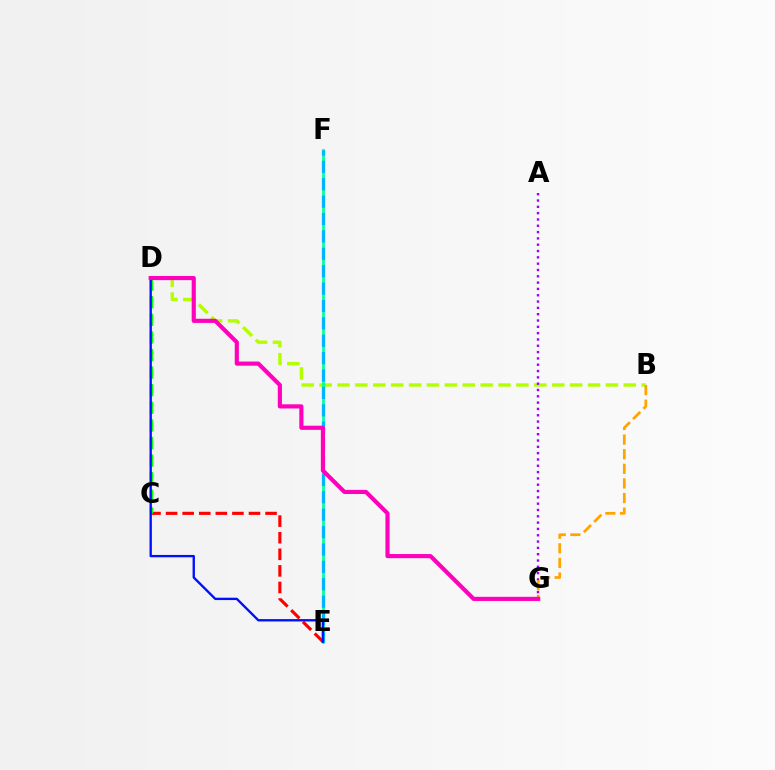{('B', 'D'): [{'color': '#b3ff00', 'line_style': 'dashed', 'thickness': 2.43}], ('C', 'E'): [{'color': '#ff0000', 'line_style': 'dashed', 'thickness': 2.25}], ('E', 'F'): [{'color': '#00ff9d', 'line_style': 'solid', 'thickness': 2.0}, {'color': '#00b5ff', 'line_style': 'dashed', 'thickness': 2.36}], ('C', 'D'): [{'color': '#08ff00', 'line_style': 'dashed', 'thickness': 2.39}], ('A', 'G'): [{'color': '#9b00ff', 'line_style': 'dotted', 'thickness': 1.72}], ('D', 'E'): [{'color': '#0010ff', 'line_style': 'solid', 'thickness': 1.7}], ('B', 'G'): [{'color': '#ffa500', 'line_style': 'dashed', 'thickness': 1.99}], ('D', 'G'): [{'color': '#ff00bd', 'line_style': 'solid', 'thickness': 2.98}]}